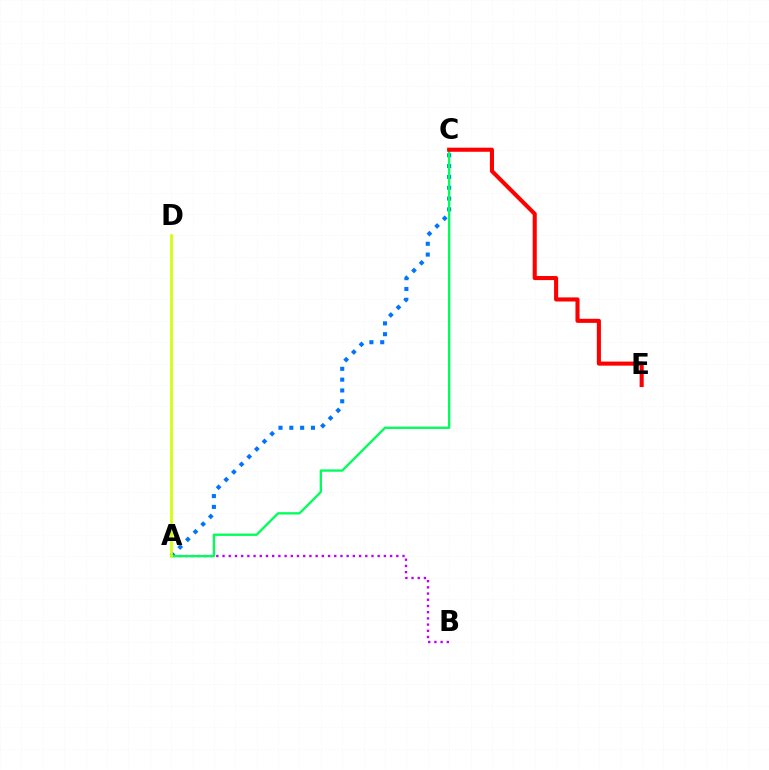{('A', 'B'): [{'color': '#b900ff', 'line_style': 'dotted', 'thickness': 1.69}], ('A', 'C'): [{'color': '#0074ff', 'line_style': 'dotted', 'thickness': 2.94}, {'color': '#00ff5c', 'line_style': 'solid', 'thickness': 1.69}], ('C', 'E'): [{'color': '#ff0000', 'line_style': 'solid', 'thickness': 2.94}], ('A', 'D'): [{'color': '#d1ff00', 'line_style': 'solid', 'thickness': 1.92}]}